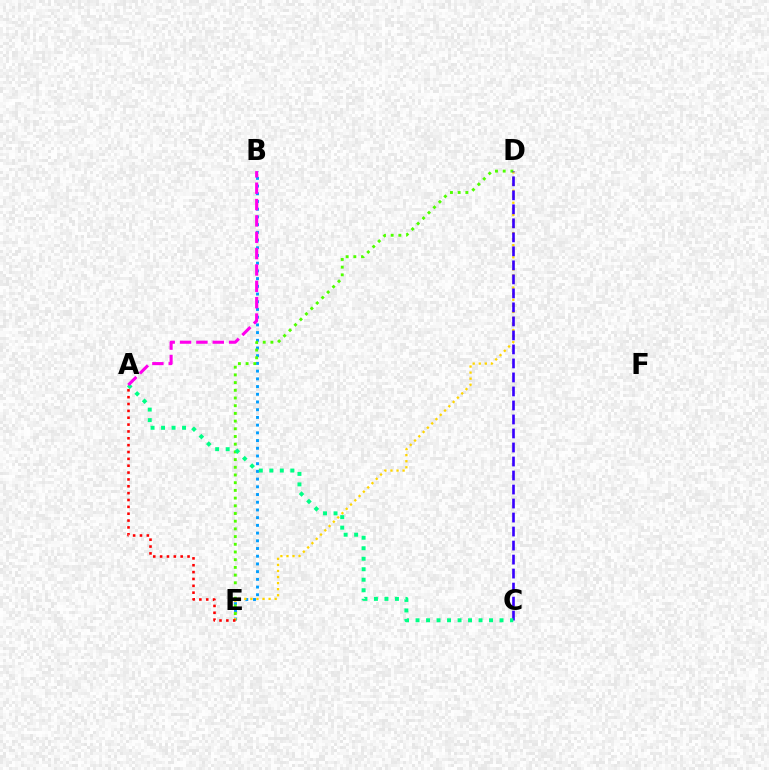{('B', 'E'): [{'color': '#009eff', 'line_style': 'dotted', 'thickness': 2.1}], ('D', 'E'): [{'color': '#ffd500', 'line_style': 'dotted', 'thickness': 1.65}, {'color': '#4fff00', 'line_style': 'dotted', 'thickness': 2.09}], ('A', 'E'): [{'color': '#ff0000', 'line_style': 'dotted', 'thickness': 1.86}], ('C', 'D'): [{'color': '#3700ff', 'line_style': 'dashed', 'thickness': 1.9}], ('A', 'C'): [{'color': '#00ff86', 'line_style': 'dotted', 'thickness': 2.85}], ('A', 'B'): [{'color': '#ff00ed', 'line_style': 'dashed', 'thickness': 2.22}]}